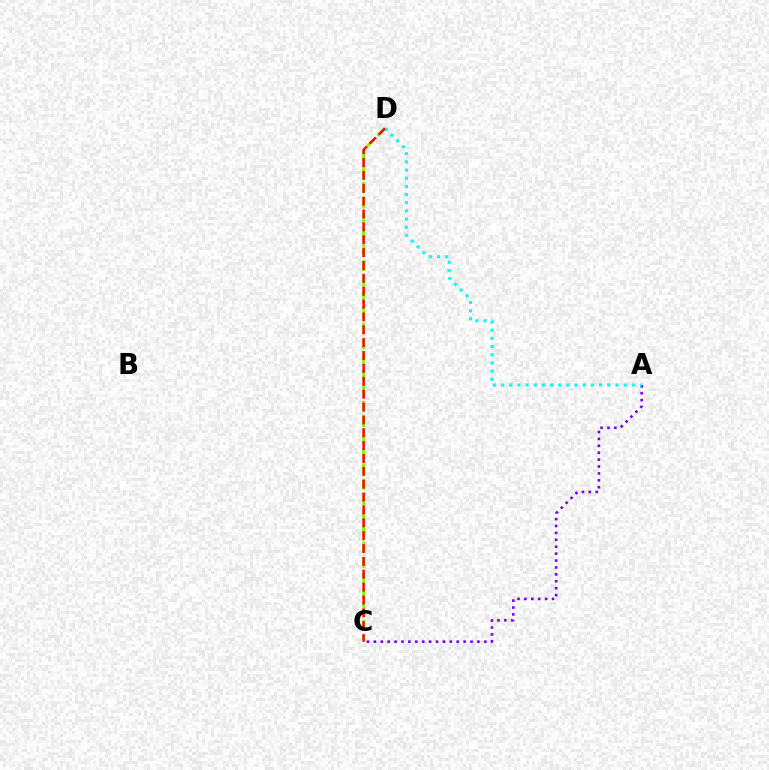{('C', 'D'): [{'color': '#84ff00', 'line_style': 'dashed', 'thickness': 2.12}, {'color': '#ff0000', 'line_style': 'dashed', 'thickness': 1.75}], ('A', 'C'): [{'color': '#7200ff', 'line_style': 'dotted', 'thickness': 1.88}], ('A', 'D'): [{'color': '#00fff6', 'line_style': 'dotted', 'thickness': 2.22}]}